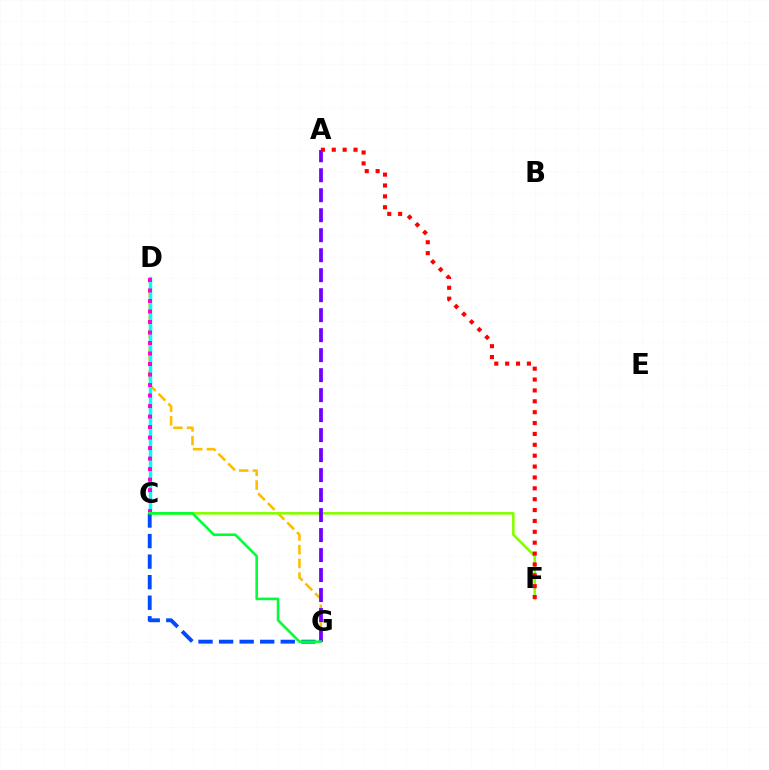{('D', 'G'): [{'color': '#ffbd00', 'line_style': 'dashed', 'thickness': 1.86}], ('C', 'D'): [{'color': '#00fff6', 'line_style': 'solid', 'thickness': 2.5}, {'color': '#ff00cf', 'line_style': 'dotted', 'thickness': 2.85}], ('C', 'F'): [{'color': '#84ff00', 'line_style': 'solid', 'thickness': 1.87}], ('A', 'G'): [{'color': '#7200ff', 'line_style': 'dashed', 'thickness': 2.72}], ('C', 'G'): [{'color': '#004bff', 'line_style': 'dashed', 'thickness': 2.79}, {'color': '#00ff39', 'line_style': 'solid', 'thickness': 1.88}], ('A', 'F'): [{'color': '#ff0000', 'line_style': 'dotted', 'thickness': 2.96}]}